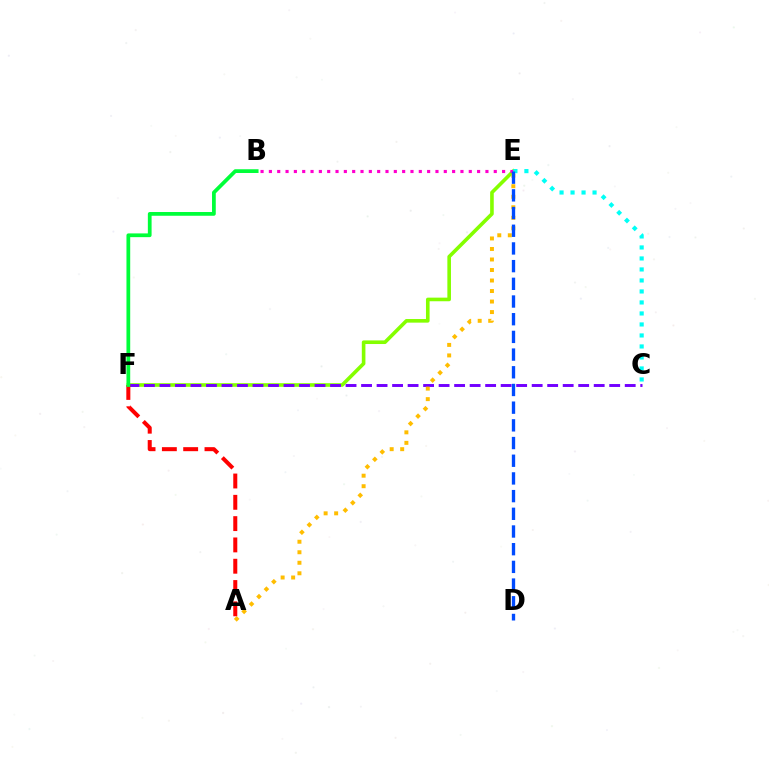{('E', 'F'): [{'color': '#84ff00', 'line_style': 'solid', 'thickness': 2.6}], ('C', 'F'): [{'color': '#7200ff', 'line_style': 'dashed', 'thickness': 2.11}], ('A', 'E'): [{'color': '#ffbd00', 'line_style': 'dotted', 'thickness': 2.86}], ('B', 'E'): [{'color': '#ff00cf', 'line_style': 'dotted', 'thickness': 2.26}], ('C', 'E'): [{'color': '#00fff6', 'line_style': 'dotted', 'thickness': 2.99}], ('A', 'F'): [{'color': '#ff0000', 'line_style': 'dashed', 'thickness': 2.89}], ('D', 'E'): [{'color': '#004bff', 'line_style': 'dashed', 'thickness': 2.4}], ('B', 'F'): [{'color': '#00ff39', 'line_style': 'solid', 'thickness': 2.7}]}